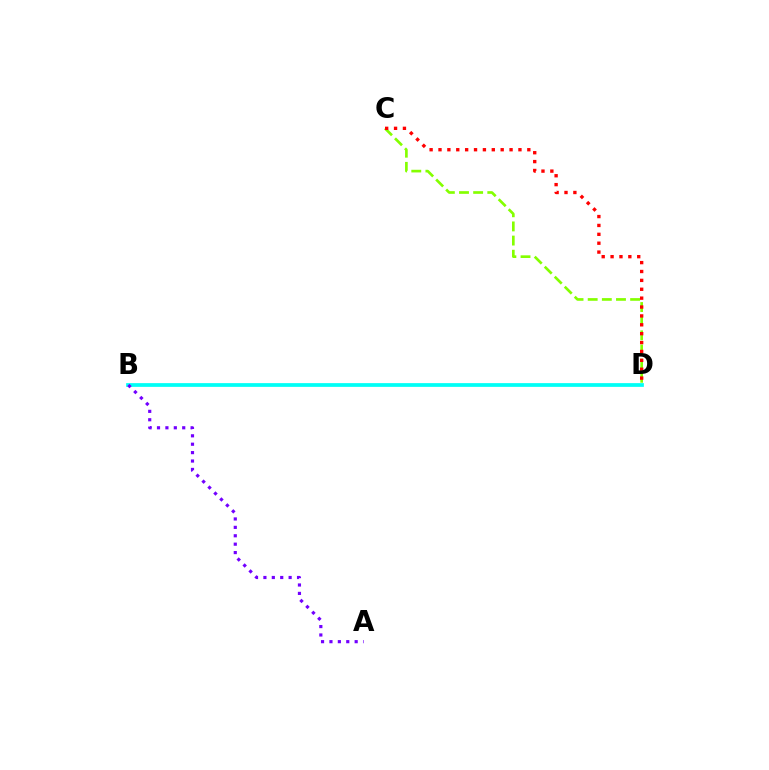{('B', 'D'): [{'color': '#00fff6', 'line_style': 'solid', 'thickness': 2.69}], ('A', 'B'): [{'color': '#7200ff', 'line_style': 'dotted', 'thickness': 2.28}], ('C', 'D'): [{'color': '#84ff00', 'line_style': 'dashed', 'thickness': 1.92}, {'color': '#ff0000', 'line_style': 'dotted', 'thickness': 2.41}]}